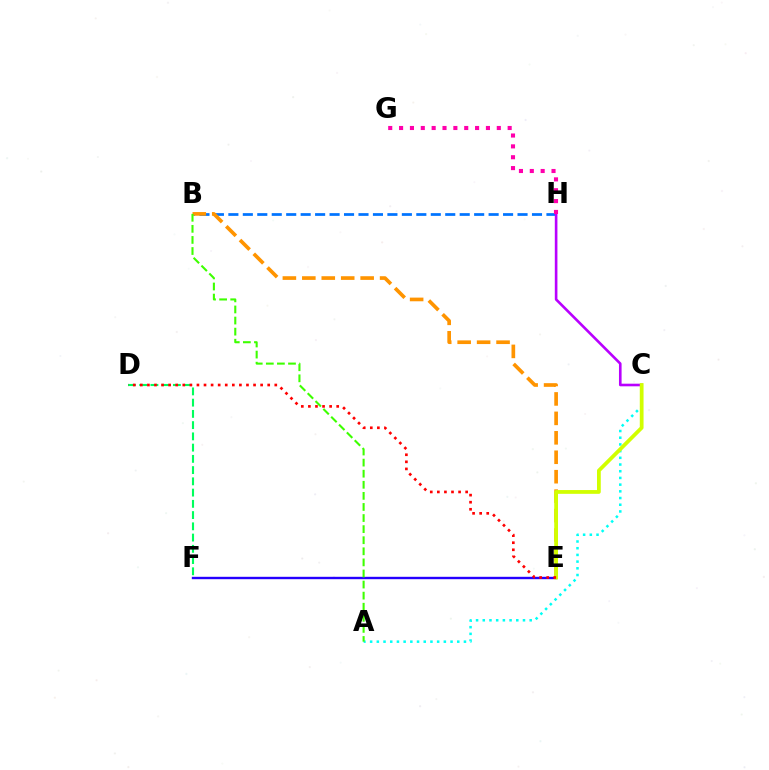{('B', 'H'): [{'color': '#0074ff', 'line_style': 'dashed', 'thickness': 1.96}], ('A', 'C'): [{'color': '#00fff6', 'line_style': 'dotted', 'thickness': 1.82}], ('E', 'F'): [{'color': '#2500ff', 'line_style': 'solid', 'thickness': 1.72}], ('B', 'E'): [{'color': '#ff9400', 'line_style': 'dashed', 'thickness': 2.64}], ('D', 'F'): [{'color': '#00ff5c', 'line_style': 'dashed', 'thickness': 1.53}], ('C', 'H'): [{'color': '#b900ff', 'line_style': 'solid', 'thickness': 1.89}], ('A', 'B'): [{'color': '#3dff00', 'line_style': 'dashed', 'thickness': 1.51}], ('C', 'E'): [{'color': '#d1ff00', 'line_style': 'solid', 'thickness': 2.71}], ('D', 'E'): [{'color': '#ff0000', 'line_style': 'dotted', 'thickness': 1.92}], ('G', 'H'): [{'color': '#ff00ac', 'line_style': 'dotted', 'thickness': 2.95}]}